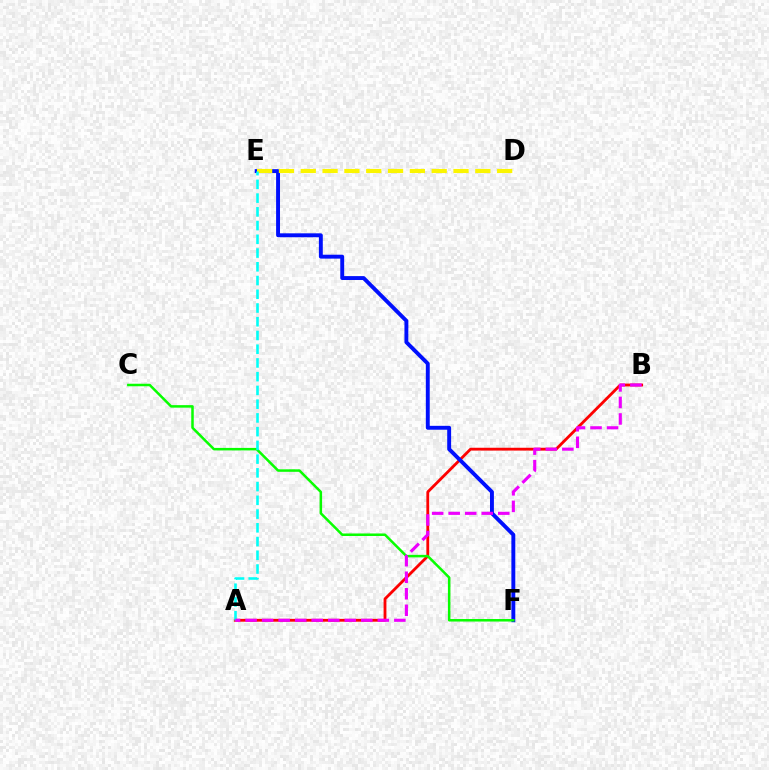{('A', 'B'): [{'color': '#ff0000', 'line_style': 'solid', 'thickness': 2.03}, {'color': '#ee00ff', 'line_style': 'dashed', 'thickness': 2.25}], ('E', 'F'): [{'color': '#0010ff', 'line_style': 'solid', 'thickness': 2.81}], ('D', 'E'): [{'color': '#fcf500', 'line_style': 'dashed', 'thickness': 2.96}], ('C', 'F'): [{'color': '#08ff00', 'line_style': 'solid', 'thickness': 1.81}], ('A', 'E'): [{'color': '#00fff6', 'line_style': 'dashed', 'thickness': 1.87}]}